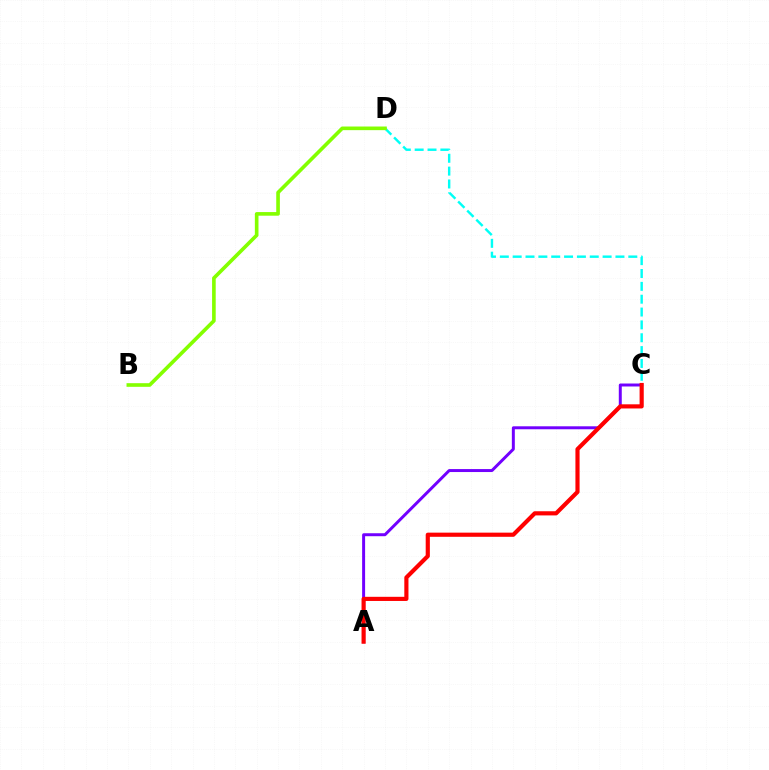{('C', 'D'): [{'color': '#00fff6', 'line_style': 'dashed', 'thickness': 1.75}], ('A', 'C'): [{'color': '#7200ff', 'line_style': 'solid', 'thickness': 2.14}, {'color': '#ff0000', 'line_style': 'solid', 'thickness': 2.99}], ('B', 'D'): [{'color': '#84ff00', 'line_style': 'solid', 'thickness': 2.61}]}